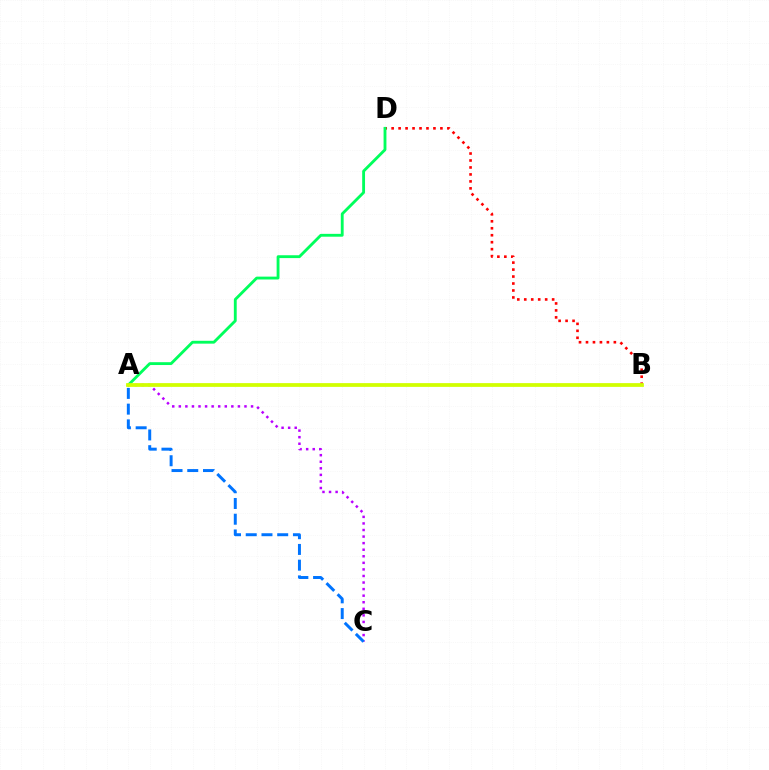{('A', 'C'): [{'color': '#b900ff', 'line_style': 'dotted', 'thickness': 1.78}, {'color': '#0074ff', 'line_style': 'dashed', 'thickness': 2.14}], ('B', 'D'): [{'color': '#ff0000', 'line_style': 'dotted', 'thickness': 1.89}], ('A', 'D'): [{'color': '#00ff5c', 'line_style': 'solid', 'thickness': 2.05}], ('A', 'B'): [{'color': '#d1ff00', 'line_style': 'solid', 'thickness': 2.71}]}